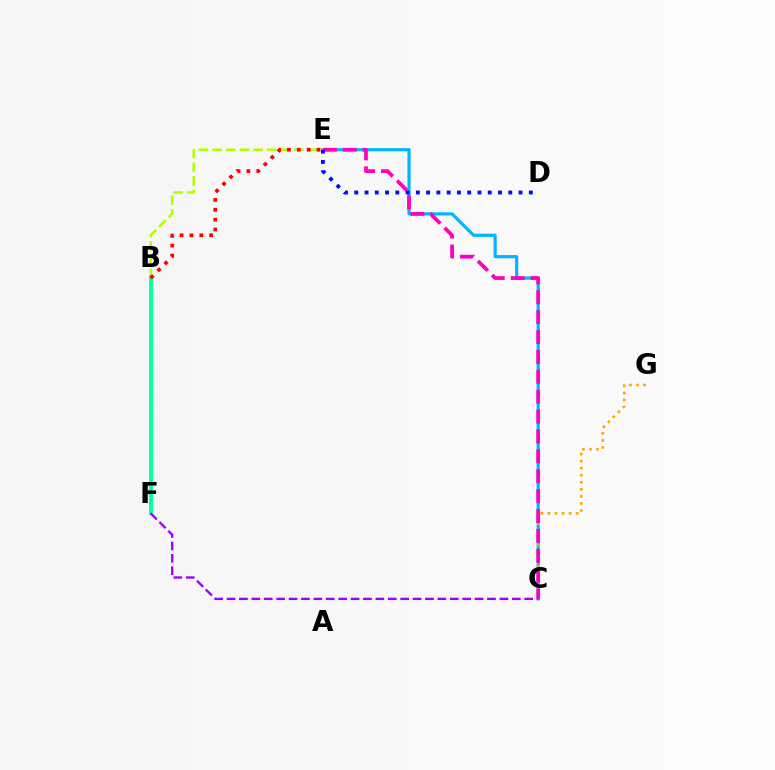{('C', 'E'): [{'color': '#00b5ff', 'line_style': 'solid', 'thickness': 2.28}, {'color': '#ff00bd', 'line_style': 'dashed', 'thickness': 2.7}], ('B', 'F'): [{'color': '#08ff00', 'line_style': 'dashed', 'thickness': 1.6}, {'color': '#00ff9d', 'line_style': 'solid', 'thickness': 2.76}], ('B', 'E'): [{'color': '#b3ff00', 'line_style': 'dashed', 'thickness': 1.85}, {'color': '#ff0000', 'line_style': 'dotted', 'thickness': 2.68}], ('C', 'F'): [{'color': '#9b00ff', 'line_style': 'dashed', 'thickness': 1.68}], ('C', 'G'): [{'color': '#ffa500', 'line_style': 'dotted', 'thickness': 1.91}], ('D', 'E'): [{'color': '#0010ff', 'line_style': 'dotted', 'thickness': 2.79}]}